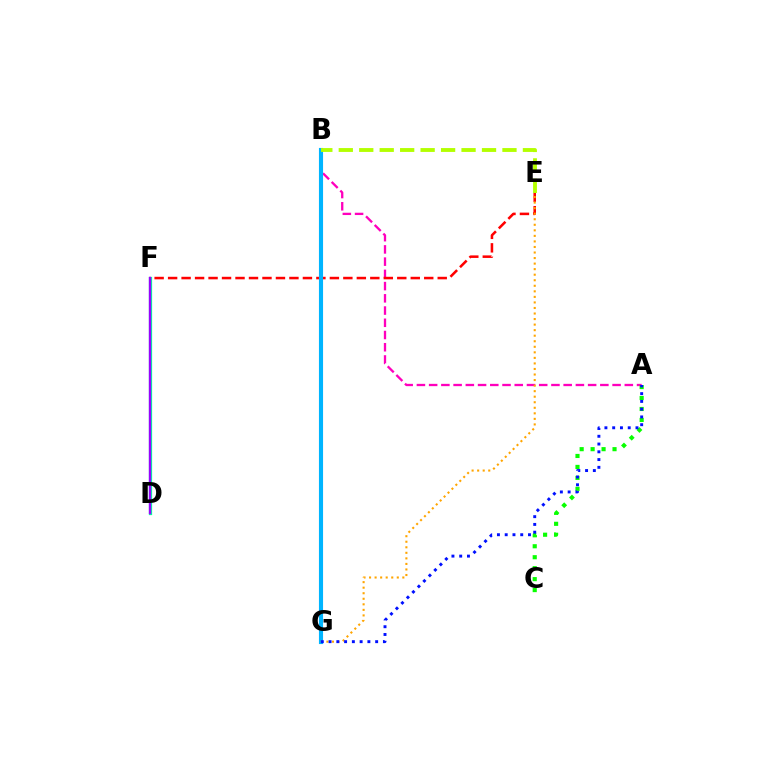{('A', 'B'): [{'color': '#ff00bd', 'line_style': 'dashed', 'thickness': 1.66}], ('A', 'C'): [{'color': '#08ff00', 'line_style': 'dotted', 'thickness': 2.98}], ('E', 'F'): [{'color': '#ff0000', 'line_style': 'dashed', 'thickness': 1.83}], ('B', 'G'): [{'color': '#00b5ff', 'line_style': 'solid', 'thickness': 2.96}], ('E', 'G'): [{'color': '#ffa500', 'line_style': 'dotted', 'thickness': 1.51}], ('A', 'G'): [{'color': '#0010ff', 'line_style': 'dotted', 'thickness': 2.11}], ('D', 'F'): [{'color': '#00ff9d', 'line_style': 'solid', 'thickness': 2.34}, {'color': '#9b00ff', 'line_style': 'solid', 'thickness': 1.67}], ('B', 'E'): [{'color': '#b3ff00', 'line_style': 'dashed', 'thickness': 2.78}]}